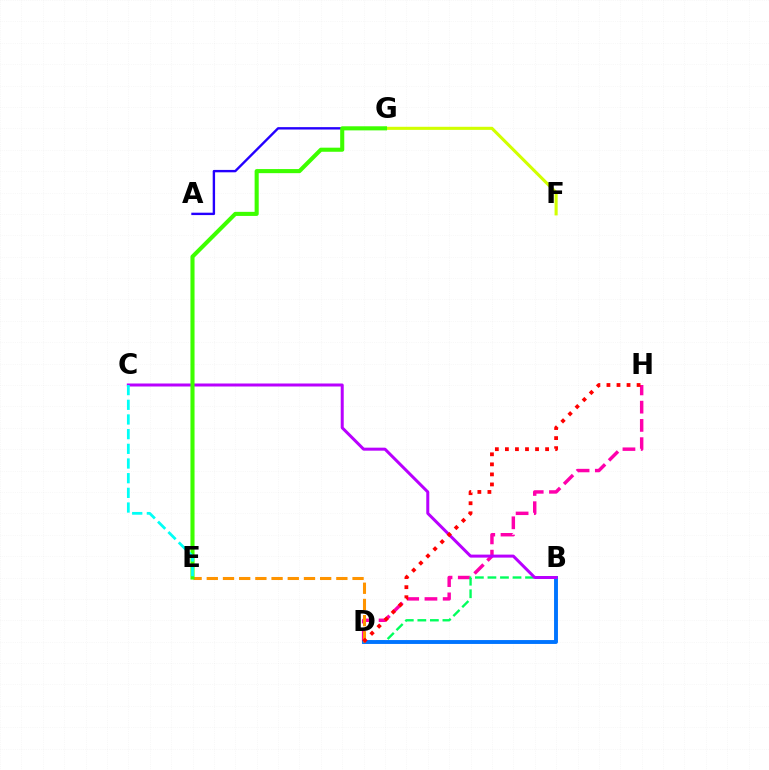{('D', 'H'): [{'color': '#ff00ac', 'line_style': 'dashed', 'thickness': 2.48}, {'color': '#ff0000', 'line_style': 'dotted', 'thickness': 2.73}], ('A', 'G'): [{'color': '#2500ff', 'line_style': 'solid', 'thickness': 1.72}], ('B', 'D'): [{'color': '#00ff5c', 'line_style': 'dashed', 'thickness': 1.7}, {'color': '#0074ff', 'line_style': 'solid', 'thickness': 2.8}], ('D', 'E'): [{'color': '#ff9400', 'line_style': 'dashed', 'thickness': 2.2}], ('B', 'C'): [{'color': '#b900ff', 'line_style': 'solid', 'thickness': 2.16}], ('F', 'G'): [{'color': '#d1ff00', 'line_style': 'solid', 'thickness': 2.22}], ('E', 'G'): [{'color': '#3dff00', 'line_style': 'solid', 'thickness': 2.94}], ('C', 'E'): [{'color': '#00fff6', 'line_style': 'dashed', 'thickness': 1.99}]}